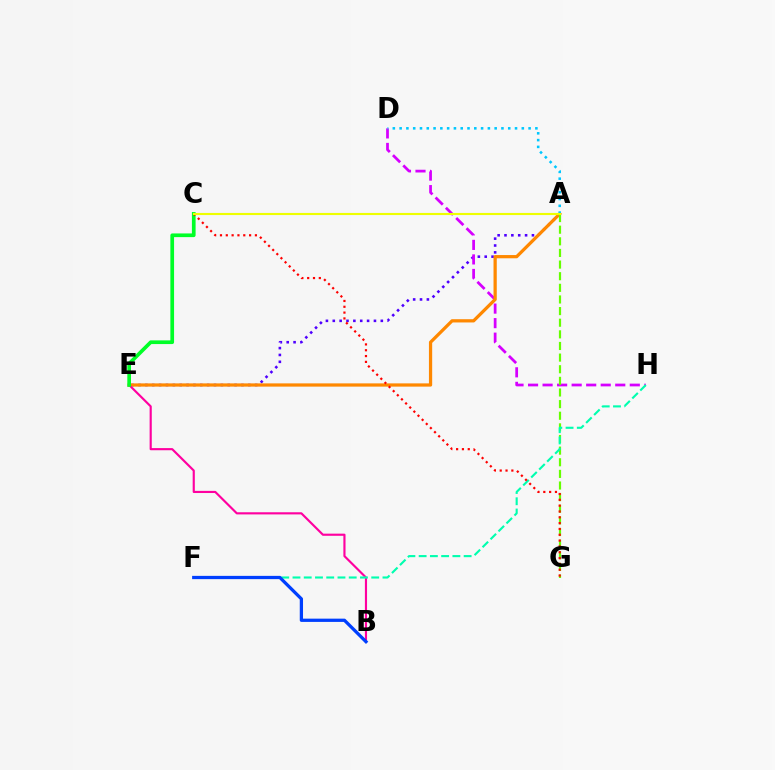{('A', 'E'): [{'color': '#4f00ff', 'line_style': 'dotted', 'thickness': 1.86}, {'color': '#ff8800', 'line_style': 'solid', 'thickness': 2.33}], ('D', 'H'): [{'color': '#d600ff', 'line_style': 'dashed', 'thickness': 1.97}], ('B', 'E'): [{'color': '#ff00a0', 'line_style': 'solid', 'thickness': 1.55}], ('A', 'G'): [{'color': '#66ff00', 'line_style': 'dashed', 'thickness': 1.58}], ('F', 'H'): [{'color': '#00ffaf', 'line_style': 'dashed', 'thickness': 1.53}], ('B', 'F'): [{'color': '#003fff', 'line_style': 'solid', 'thickness': 2.35}], ('C', 'E'): [{'color': '#00ff27', 'line_style': 'solid', 'thickness': 2.66}], ('A', 'D'): [{'color': '#00c7ff', 'line_style': 'dotted', 'thickness': 1.84}], ('C', 'G'): [{'color': '#ff0000', 'line_style': 'dotted', 'thickness': 1.58}], ('A', 'C'): [{'color': '#eeff00', 'line_style': 'solid', 'thickness': 1.53}]}